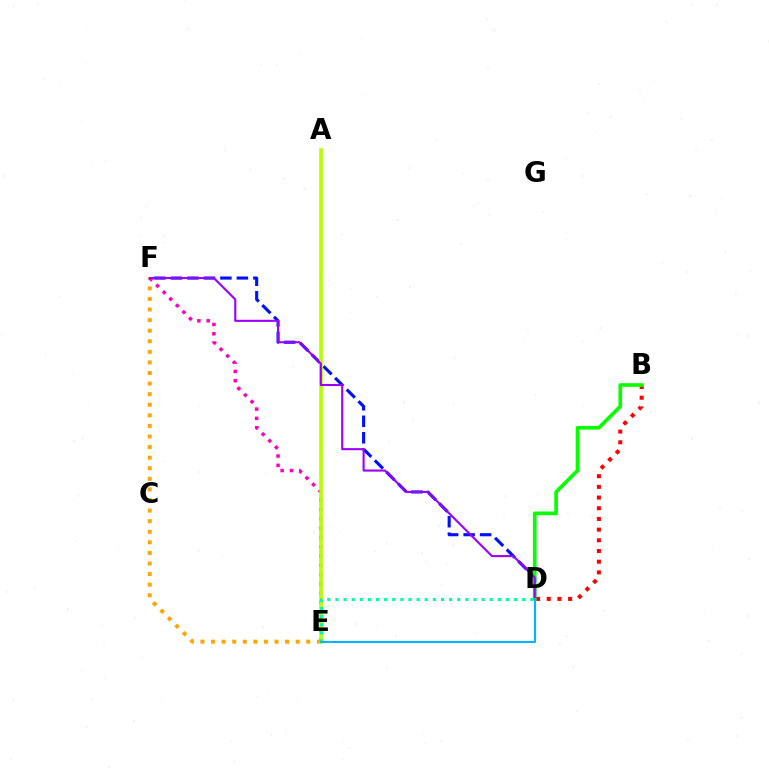{('B', 'D'): [{'color': '#ff0000', 'line_style': 'dotted', 'thickness': 2.9}, {'color': '#08ff00', 'line_style': 'solid', 'thickness': 2.64}], ('E', 'F'): [{'color': '#ffa500', 'line_style': 'dotted', 'thickness': 2.88}, {'color': '#ff00bd', 'line_style': 'dotted', 'thickness': 2.53}], ('D', 'F'): [{'color': '#0010ff', 'line_style': 'dashed', 'thickness': 2.24}, {'color': '#9b00ff', 'line_style': 'solid', 'thickness': 1.51}], ('A', 'E'): [{'color': '#b3ff00', 'line_style': 'solid', 'thickness': 2.59}], ('D', 'E'): [{'color': '#00ff9d', 'line_style': 'dotted', 'thickness': 2.21}, {'color': '#00b5ff', 'line_style': 'solid', 'thickness': 1.51}]}